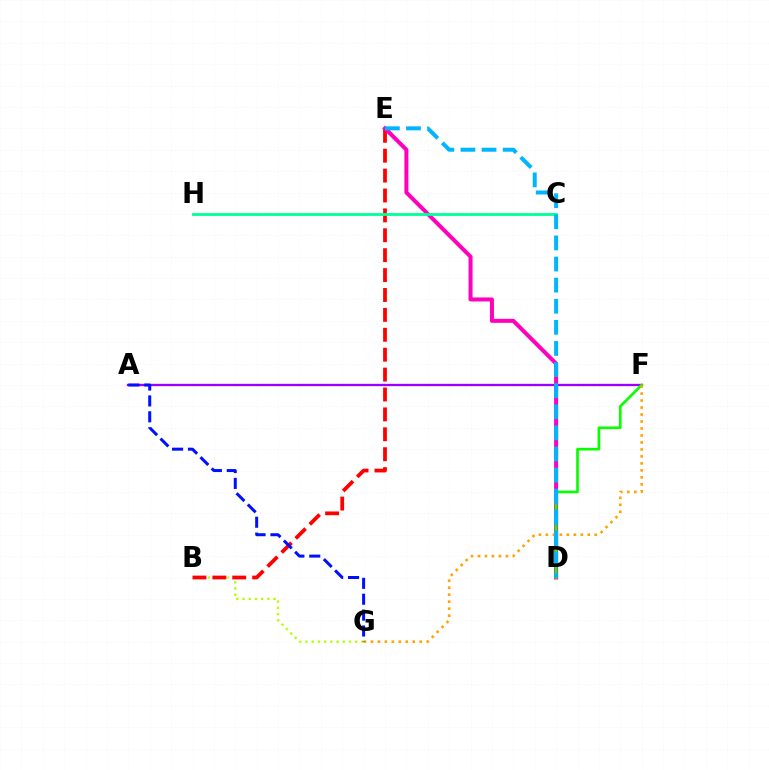{('A', 'F'): [{'color': '#9b00ff', 'line_style': 'solid', 'thickness': 1.67}], ('B', 'G'): [{'color': '#b3ff00', 'line_style': 'dotted', 'thickness': 1.69}], ('B', 'E'): [{'color': '#ff0000', 'line_style': 'dashed', 'thickness': 2.7}], ('D', 'E'): [{'color': '#ff00bd', 'line_style': 'solid', 'thickness': 2.89}, {'color': '#00b5ff', 'line_style': 'dashed', 'thickness': 2.87}], ('D', 'F'): [{'color': '#08ff00', 'line_style': 'solid', 'thickness': 1.92}], ('F', 'G'): [{'color': '#ffa500', 'line_style': 'dotted', 'thickness': 1.9}], ('C', 'H'): [{'color': '#00ff9d', 'line_style': 'solid', 'thickness': 2.04}], ('A', 'G'): [{'color': '#0010ff', 'line_style': 'dashed', 'thickness': 2.16}]}